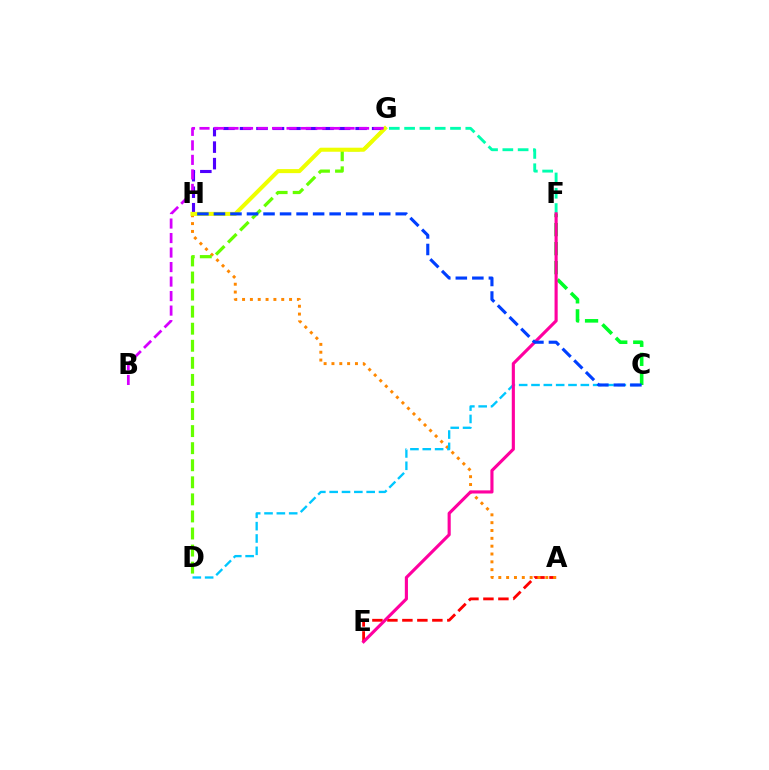{('F', 'G'): [{'color': '#00ffaf', 'line_style': 'dashed', 'thickness': 2.08}], ('A', 'E'): [{'color': '#ff0000', 'line_style': 'dashed', 'thickness': 2.04}], ('A', 'H'): [{'color': '#ff8800', 'line_style': 'dotted', 'thickness': 2.13}], ('C', 'D'): [{'color': '#00c7ff', 'line_style': 'dashed', 'thickness': 1.68}], ('D', 'G'): [{'color': '#66ff00', 'line_style': 'dashed', 'thickness': 2.32}], ('G', 'H'): [{'color': '#4f00ff', 'line_style': 'dashed', 'thickness': 2.24}, {'color': '#eeff00', 'line_style': 'solid', 'thickness': 2.91}], ('C', 'F'): [{'color': '#00ff27', 'line_style': 'dashed', 'thickness': 2.58}], ('E', 'F'): [{'color': '#ff00a0', 'line_style': 'solid', 'thickness': 2.25}], ('B', 'G'): [{'color': '#d600ff', 'line_style': 'dashed', 'thickness': 1.97}], ('C', 'H'): [{'color': '#003fff', 'line_style': 'dashed', 'thickness': 2.25}]}